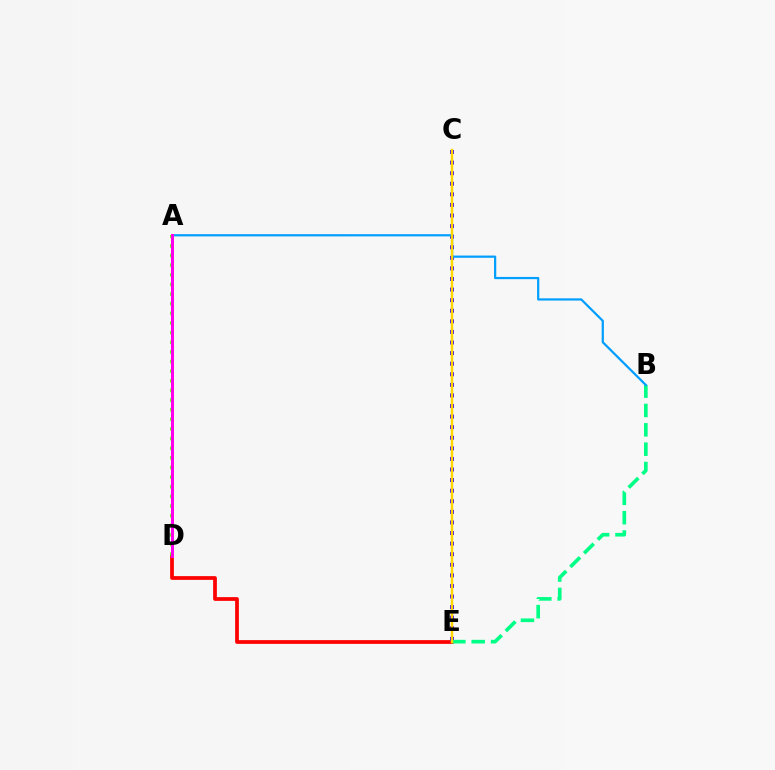{('D', 'E'): [{'color': '#ff0000', 'line_style': 'solid', 'thickness': 2.69}], ('C', 'E'): [{'color': '#3700ff', 'line_style': 'dotted', 'thickness': 2.88}, {'color': '#ffd500', 'line_style': 'solid', 'thickness': 1.76}], ('B', 'E'): [{'color': '#00ff86', 'line_style': 'dashed', 'thickness': 2.63}], ('A', 'B'): [{'color': '#009eff', 'line_style': 'solid', 'thickness': 1.6}], ('A', 'D'): [{'color': '#4fff00', 'line_style': 'dotted', 'thickness': 2.62}, {'color': '#ff00ed', 'line_style': 'solid', 'thickness': 2.15}]}